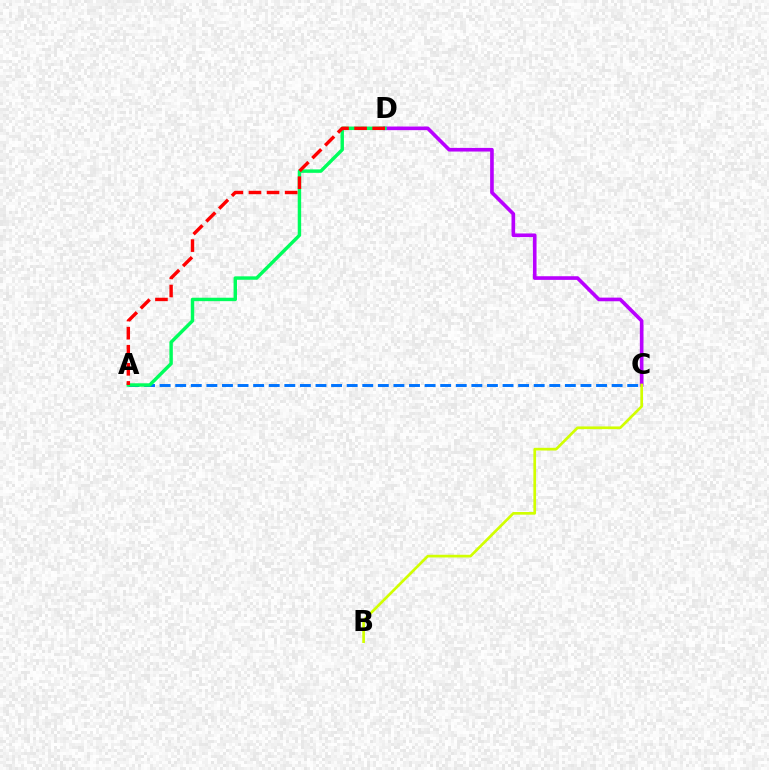{('A', 'C'): [{'color': '#0074ff', 'line_style': 'dashed', 'thickness': 2.12}], ('C', 'D'): [{'color': '#b900ff', 'line_style': 'solid', 'thickness': 2.62}], ('A', 'D'): [{'color': '#00ff5c', 'line_style': 'solid', 'thickness': 2.47}, {'color': '#ff0000', 'line_style': 'dashed', 'thickness': 2.46}], ('B', 'C'): [{'color': '#d1ff00', 'line_style': 'solid', 'thickness': 1.93}]}